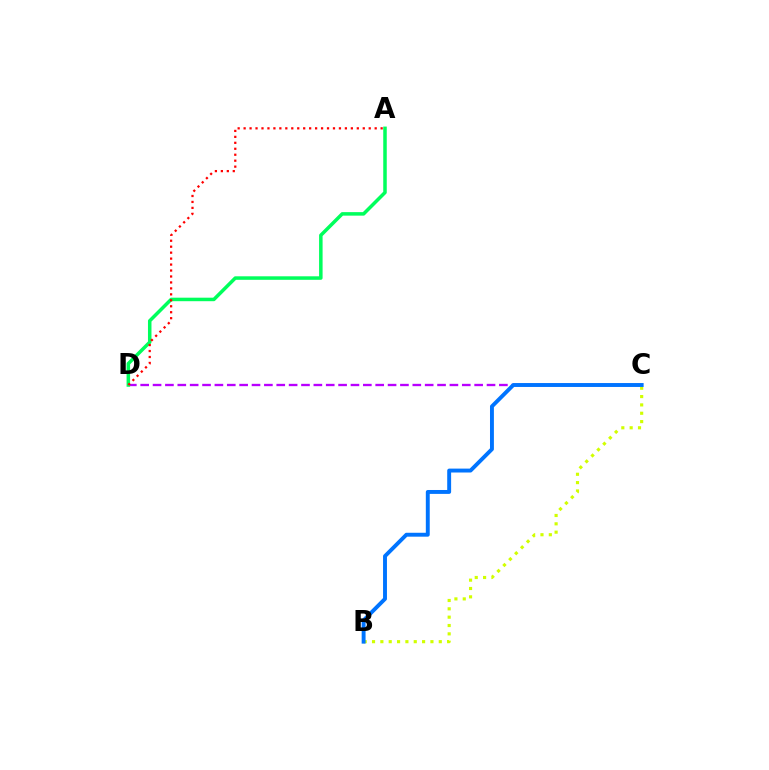{('B', 'C'): [{'color': '#d1ff00', 'line_style': 'dotted', 'thickness': 2.27}, {'color': '#0074ff', 'line_style': 'solid', 'thickness': 2.81}], ('C', 'D'): [{'color': '#b900ff', 'line_style': 'dashed', 'thickness': 1.68}], ('A', 'D'): [{'color': '#00ff5c', 'line_style': 'solid', 'thickness': 2.53}, {'color': '#ff0000', 'line_style': 'dotted', 'thickness': 1.62}]}